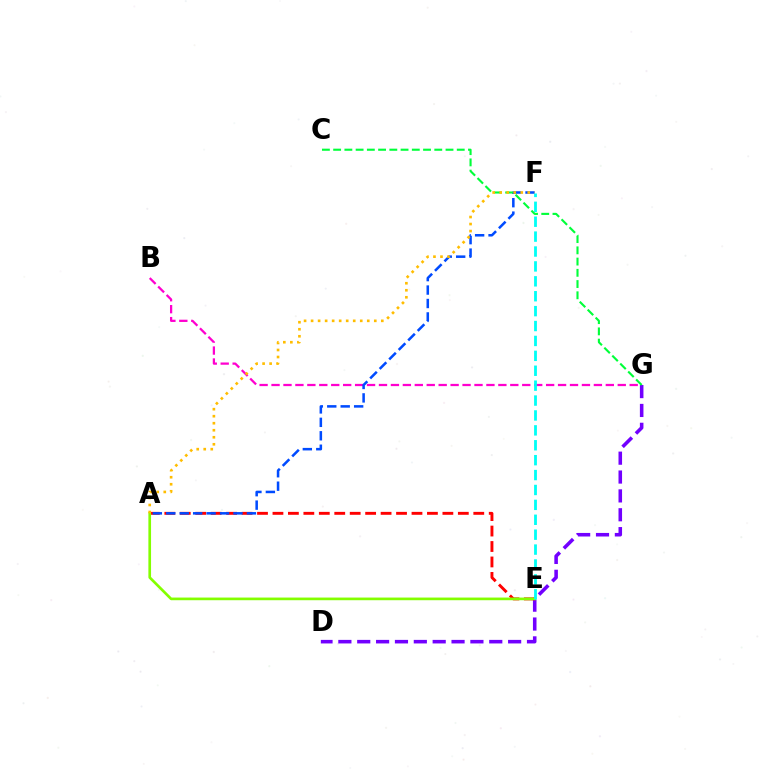{('B', 'G'): [{'color': '#ff00cf', 'line_style': 'dashed', 'thickness': 1.62}], ('D', 'G'): [{'color': '#7200ff', 'line_style': 'dashed', 'thickness': 2.56}], ('A', 'E'): [{'color': '#ff0000', 'line_style': 'dashed', 'thickness': 2.1}, {'color': '#84ff00', 'line_style': 'solid', 'thickness': 1.92}], ('A', 'F'): [{'color': '#004bff', 'line_style': 'dashed', 'thickness': 1.83}, {'color': '#ffbd00', 'line_style': 'dotted', 'thickness': 1.91}], ('C', 'G'): [{'color': '#00ff39', 'line_style': 'dashed', 'thickness': 1.53}], ('E', 'F'): [{'color': '#00fff6', 'line_style': 'dashed', 'thickness': 2.02}]}